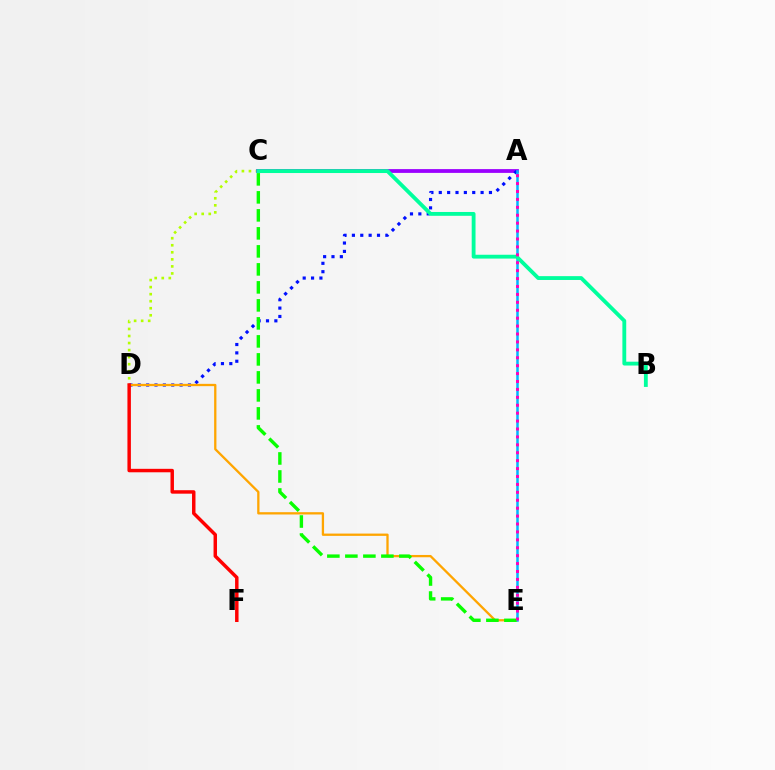{('C', 'D'): [{'color': '#b3ff00', 'line_style': 'dotted', 'thickness': 1.91}], ('A', 'C'): [{'color': '#9b00ff', 'line_style': 'solid', 'thickness': 2.72}], ('A', 'D'): [{'color': '#0010ff', 'line_style': 'dotted', 'thickness': 2.27}], ('D', 'E'): [{'color': '#ffa500', 'line_style': 'solid', 'thickness': 1.65}], ('D', 'F'): [{'color': '#ff0000', 'line_style': 'solid', 'thickness': 2.49}], ('A', 'E'): [{'color': '#00b5ff', 'line_style': 'solid', 'thickness': 1.8}, {'color': '#ff00bd', 'line_style': 'dotted', 'thickness': 2.15}], ('B', 'C'): [{'color': '#00ff9d', 'line_style': 'solid', 'thickness': 2.76}], ('C', 'E'): [{'color': '#08ff00', 'line_style': 'dashed', 'thickness': 2.45}]}